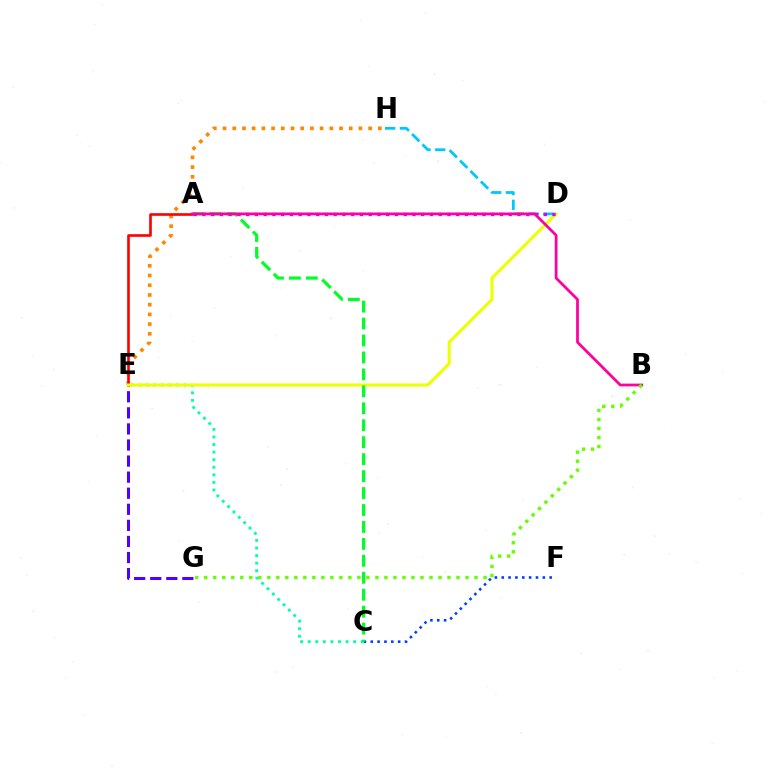{('E', 'G'): [{'color': '#4f00ff', 'line_style': 'dashed', 'thickness': 2.18}], ('E', 'H'): [{'color': '#ff8800', 'line_style': 'dotted', 'thickness': 2.64}], ('C', 'F'): [{'color': '#003fff', 'line_style': 'dotted', 'thickness': 1.86}], ('A', 'E'): [{'color': '#ff0000', 'line_style': 'solid', 'thickness': 1.9}], ('C', 'E'): [{'color': '#00ffaf', 'line_style': 'dotted', 'thickness': 2.06}], ('D', 'H'): [{'color': '#00c7ff', 'line_style': 'dashed', 'thickness': 2.0}], ('D', 'E'): [{'color': '#eeff00', 'line_style': 'solid', 'thickness': 2.22}], ('A', 'C'): [{'color': '#00ff27', 'line_style': 'dashed', 'thickness': 2.3}], ('A', 'D'): [{'color': '#d600ff', 'line_style': 'dotted', 'thickness': 2.38}], ('A', 'B'): [{'color': '#ff00a0', 'line_style': 'solid', 'thickness': 1.99}], ('B', 'G'): [{'color': '#66ff00', 'line_style': 'dotted', 'thickness': 2.45}]}